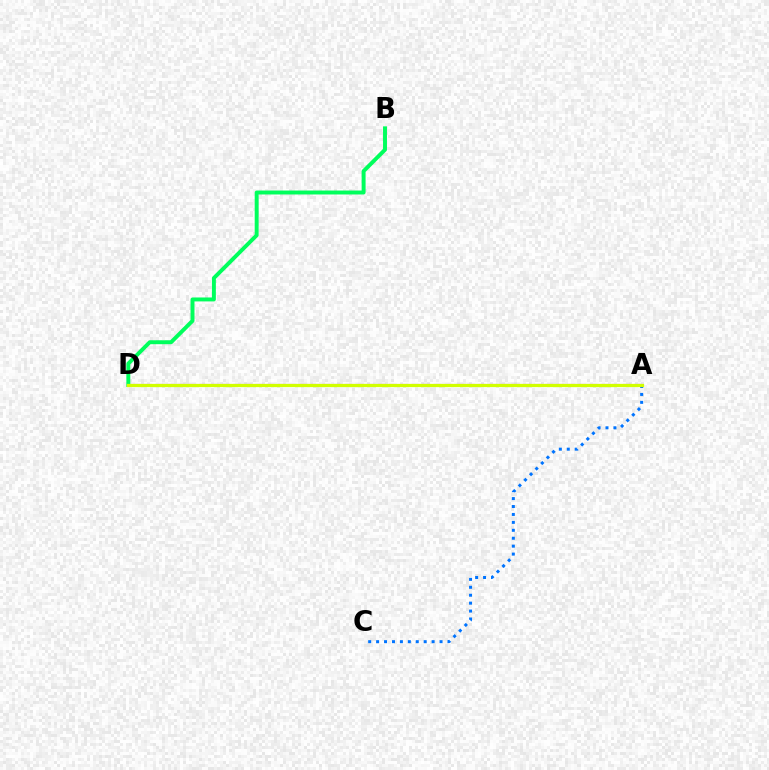{('A', 'D'): [{'color': '#ff0000', 'line_style': 'dotted', 'thickness': 1.83}, {'color': '#b900ff', 'line_style': 'dashed', 'thickness': 1.51}, {'color': '#d1ff00', 'line_style': 'solid', 'thickness': 2.33}], ('A', 'C'): [{'color': '#0074ff', 'line_style': 'dotted', 'thickness': 2.15}], ('B', 'D'): [{'color': '#00ff5c', 'line_style': 'solid', 'thickness': 2.84}]}